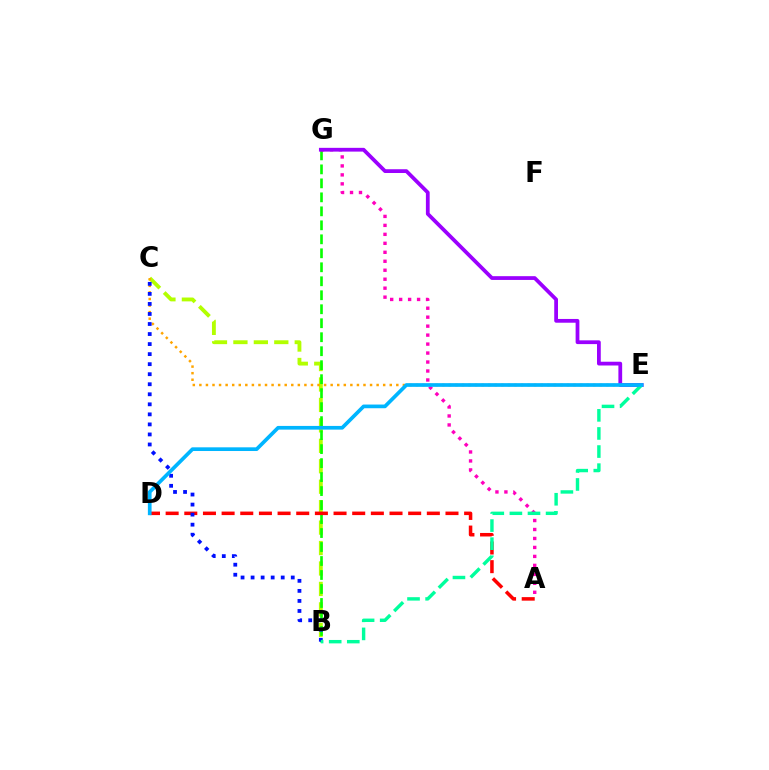{('B', 'C'): [{'color': '#b3ff00', 'line_style': 'dashed', 'thickness': 2.78}, {'color': '#0010ff', 'line_style': 'dotted', 'thickness': 2.73}], ('B', 'G'): [{'color': '#08ff00', 'line_style': 'dashed', 'thickness': 1.9}], ('A', 'G'): [{'color': '#ff00bd', 'line_style': 'dotted', 'thickness': 2.44}], ('C', 'E'): [{'color': '#ffa500', 'line_style': 'dotted', 'thickness': 1.78}], ('A', 'D'): [{'color': '#ff0000', 'line_style': 'dashed', 'thickness': 2.53}], ('E', 'G'): [{'color': '#9b00ff', 'line_style': 'solid', 'thickness': 2.71}], ('B', 'E'): [{'color': '#00ff9d', 'line_style': 'dashed', 'thickness': 2.46}], ('D', 'E'): [{'color': '#00b5ff', 'line_style': 'solid', 'thickness': 2.66}]}